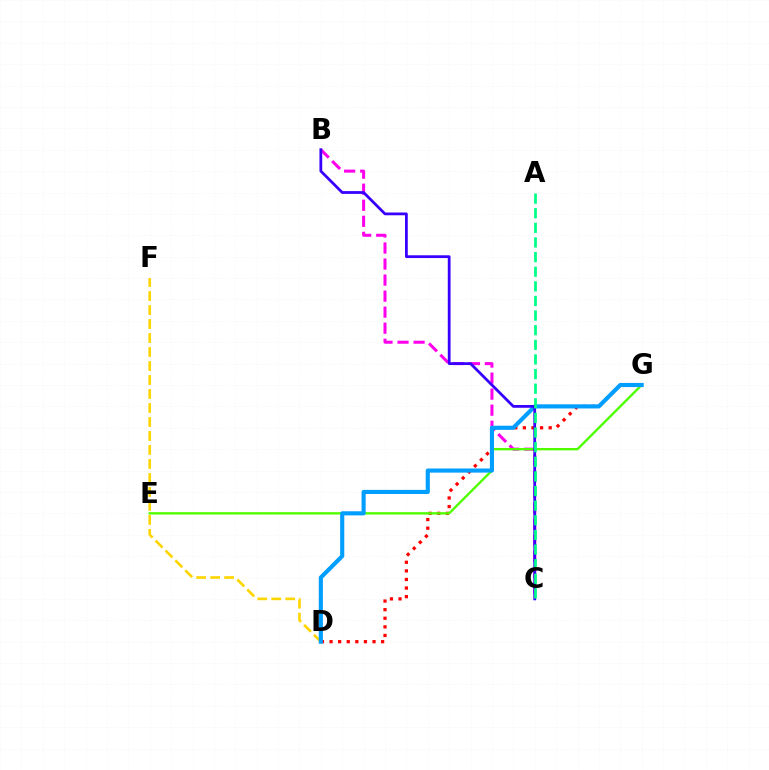{('D', 'G'): [{'color': '#ff0000', 'line_style': 'dotted', 'thickness': 2.34}, {'color': '#009eff', 'line_style': 'solid', 'thickness': 2.97}], ('D', 'F'): [{'color': '#ffd500', 'line_style': 'dashed', 'thickness': 1.9}], ('B', 'C'): [{'color': '#ff00ed', 'line_style': 'dashed', 'thickness': 2.18}, {'color': '#3700ff', 'line_style': 'solid', 'thickness': 1.99}], ('E', 'G'): [{'color': '#4fff00', 'line_style': 'solid', 'thickness': 1.69}], ('A', 'C'): [{'color': '#00ff86', 'line_style': 'dashed', 'thickness': 1.99}]}